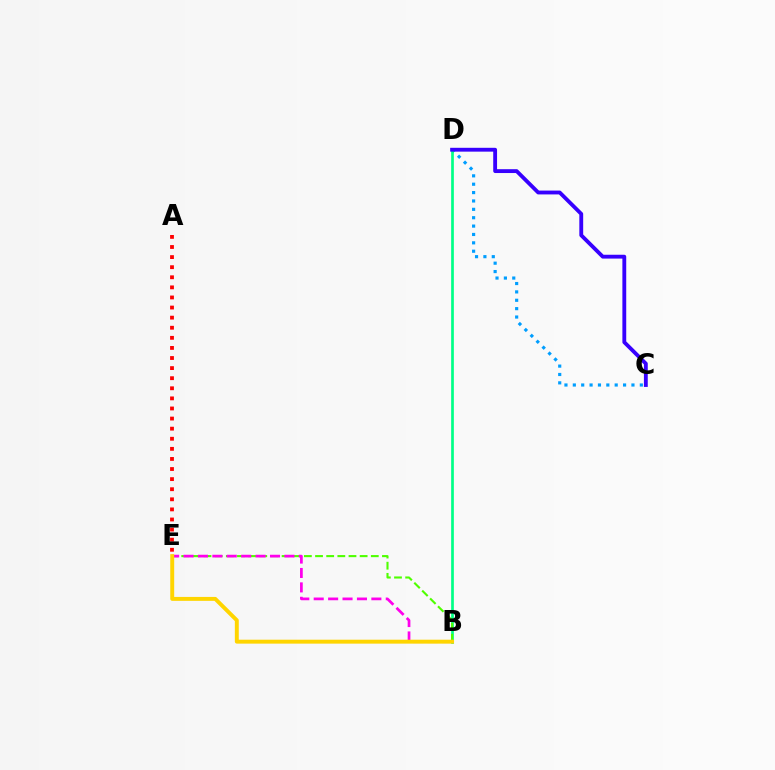{('C', 'D'): [{'color': '#009eff', 'line_style': 'dotted', 'thickness': 2.28}, {'color': '#3700ff', 'line_style': 'solid', 'thickness': 2.76}], ('B', 'D'): [{'color': '#00ff86', 'line_style': 'solid', 'thickness': 1.94}], ('B', 'E'): [{'color': '#4fff00', 'line_style': 'dashed', 'thickness': 1.51}, {'color': '#ff00ed', 'line_style': 'dashed', 'thickness': 1.96}, {'color': '#ffd500', 'line_style': 'solid', 'thickness': 2.83}], ('A', 'E'): [{'color': '#ff0000', 'line_style': 'dotted', 'thickness': 2.74}]}